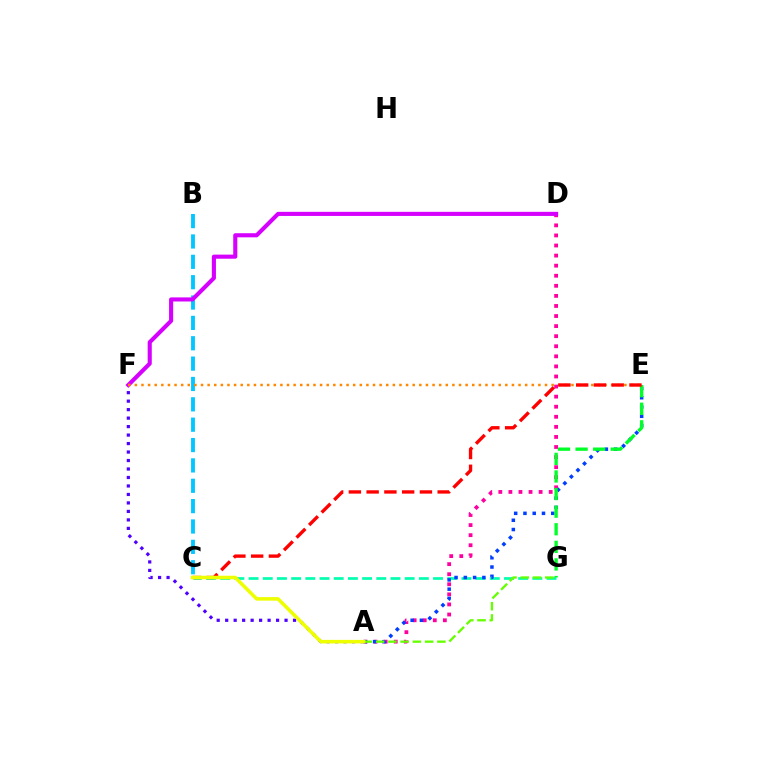{('A', 'D'): [{'color': '#ff00a0', 'line_style': 'dotted', 'thickness': 2.74}], ('B', 'C'): [{'color': '#00c7ff', 'line_style': 'dashed', 'thickness': 2.77}], ('A', 'F'): [{'color': '#4f00ff', 'line_style': 'dotted', 'thickness': 2.3}], ('C', 'G'): [{'color': '#00ffaf', 'line_style': 'dashed', 'thickness': 1.93}], ('D', 'F'): [{'color': '#d600ff', 'line_style': 'solid', 'thickness': 2.95}], ('A', 'E'): [{'color': '#003fff', 'line_style': 'dotted', 'thickness': 2.52}], ('E', 'G'): [{'color': '#00ff27', 'line_style': 'dashed', 'thickness': 2.39}], ('E', 'F'): [{'color': '#ff8800', 'line_style': 'dotted', 'thickness': 1.8}], ('C', 'E'): [{'color': '#ff0000', 'line_style': 'dashed', 'thickness': 2.41}], ('A', 'G'): [{'color': '#66ff00', 'line_style': 'dashed', 'thickness': 1.66}], ('A', 'C'): [{'color': '#eeff00', 'line_style': 'solid', 'thickness': 2.55}]}